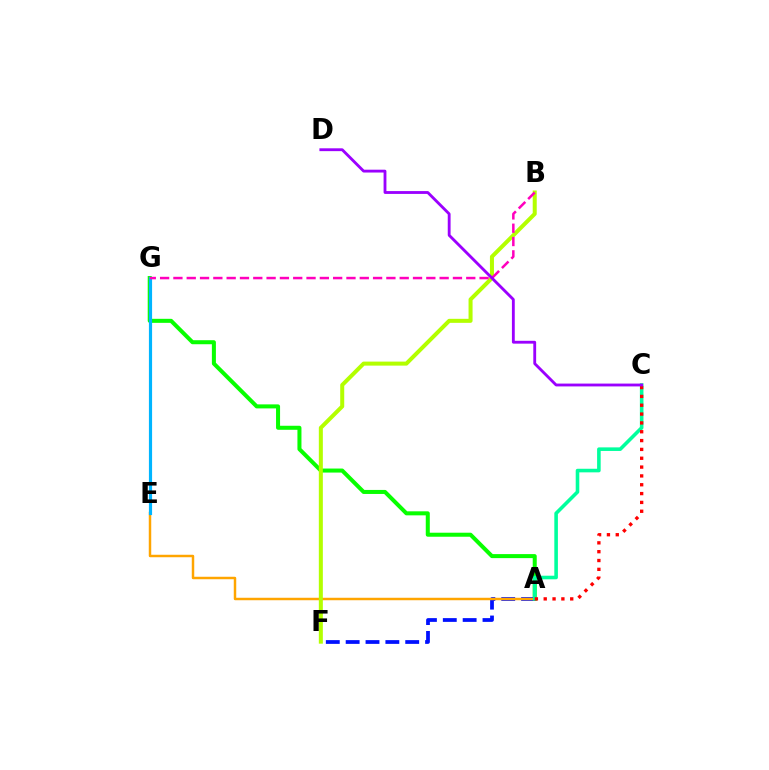{('A', 'G'): [{'color': '#08ff00', 'line_style': 'solid', 'thickness': 2.9}], ('A', 'F'): [{'color': '#0010ff', 'line_style': 'dashed', 'thickness': 2.7}], ('A', 'E'): [{'color': '#ffa500', 'line_style': 'solid', 'thickness': 1.78}], ('A', 'C'): [{'color': '#00ff9d', 'line_style': 'solid', 'thickness': 2.58}, {'color': '#ff0000', 'line_style': 'dotted', 'thickness': 2.4}], ('B', 'F'): [{'color': '#b3ff00', 'line_style': 'solid', 'thickness': 2.89}], ('E', 'G'): [{'color': '#00b5ff', 'line_style': 'solid', 'thickness': 2.28}], ('B', 'G'): [{'color': '#ff00bd', 'line_style': 'dashed', 'thickness': 1.81}], ('C', 'D'): [{'color': '#9b00ff', 'line_style': 'solid', 'thickness': 2.04}]}